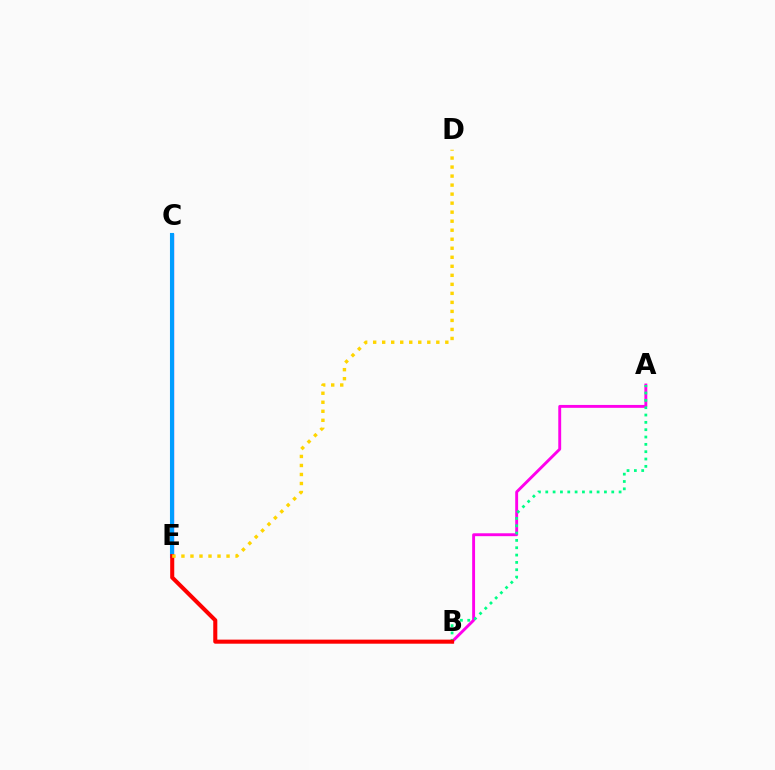{('C', 'E'): [{'color': '#4fff00', 'line_style': 'dotted', 'thickness': 2.68}, {'color': '#3700ff', 'line_style': 'solid', 'thickness': 2.36}, {'color': '#009eff', 'line_style': 'solid', 'thickness': 2.94}], ('A', 'B'): [{'color': '#ff00ed', 'line_style': 'solid', 'thickness': 2.08}, {'color': '#00ff86', 'line_style': 'dotted', 'thickness': 1.99}], ('B', 'E'): [{'color': '#ff0000', 'line_style': 'solid', 'thickness': 2.93}], ('D', 'E'): [{'color': '#ffd500', 'line_style': 'dotted', 'thickness': 2.45}]}